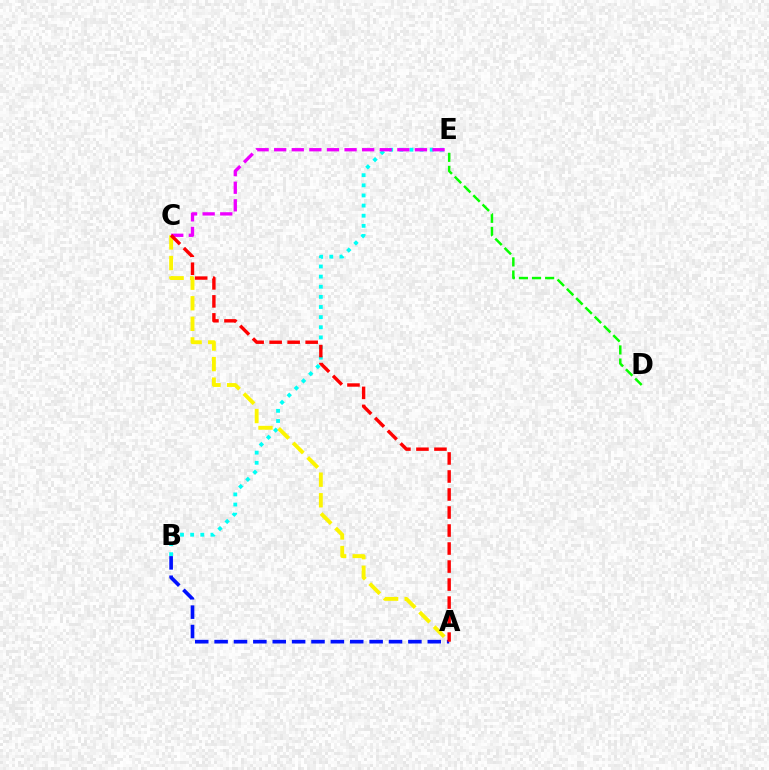{('B', 'E'): [{'color': '#00fff6', 'line_style': 'dotted', 'thickness': 2.75}], ('A', 'C'): [{'color': '#fcf500', 'line_style': 'dashed', 'thickness': 2.79}, {'color': '#ff0000', 'line_style': 'dashed', 'thickness': 2.45}], ('C', 'E'): [{'color': '#ee00ff', 'line_style': 'dashed', 'thickness': 2.39}], ('A', 'B'): [{'color': '#0010ff', 'line_style': 'dashed', 'thickness': 2.63}], ('D', 'E'): [{'color': '#08ff00', 'line_style': 'dashed', 'thickness': 1.78}]}